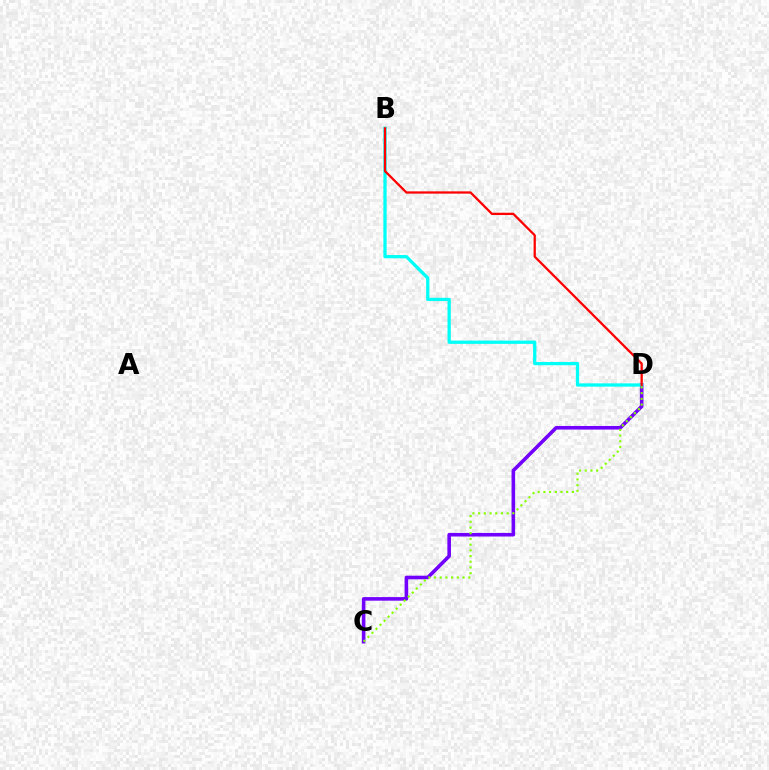{('C', 'D'): [{'color': '#7200ff', 'line_style': 'solid', 'thickness': 2.58}, {'color': '#84ff00', 'line_style': 'dotted', 'thickness': 1.55}], ('B', 'D'): [{'color': '#00fff6', 'line_style': 'solid', 'thickness': 2.36}, {'color': '#ff0000', 'line_style': 'solid', 'thickness': 1.64}]}